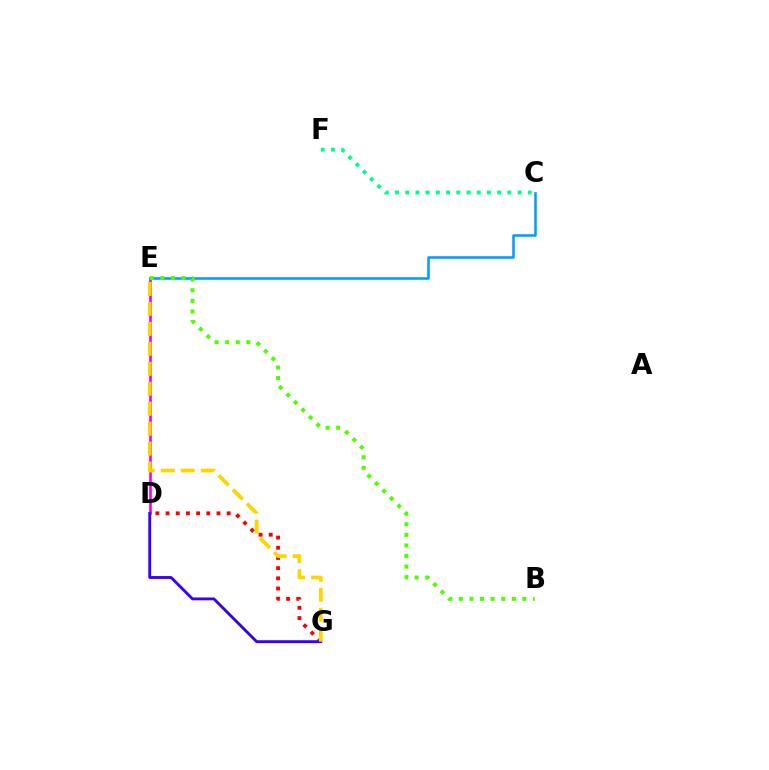{('D', 'E'): [{'color': '#ff00ed', 'line_style': 'solid', 'thickness': 1.93}], ('C', 'F'): [{'color': '#00ff86', 'line_style': 'dotted', 'thickness': 2.78}], ('D', 'G'): [{'color': '#ff0000', 'line_style': 'dotted', 'thickness': 2.77}, {'color': '#3700ff', 'line_style': 'solid', 'thickness': 2.06}], ('C', 'E'): [{'color': '#009eff', 'line_style': 'solid', 'thickness': 1.84}], ('B', 'E'): [{'color': '#4fff00', 'line_style': 'dotted', 'thickness': 2.88}], ('E', 'G'): [{'color': '#ffd500', 'line_style': 'dashed', 'thickness': 2.71}]}